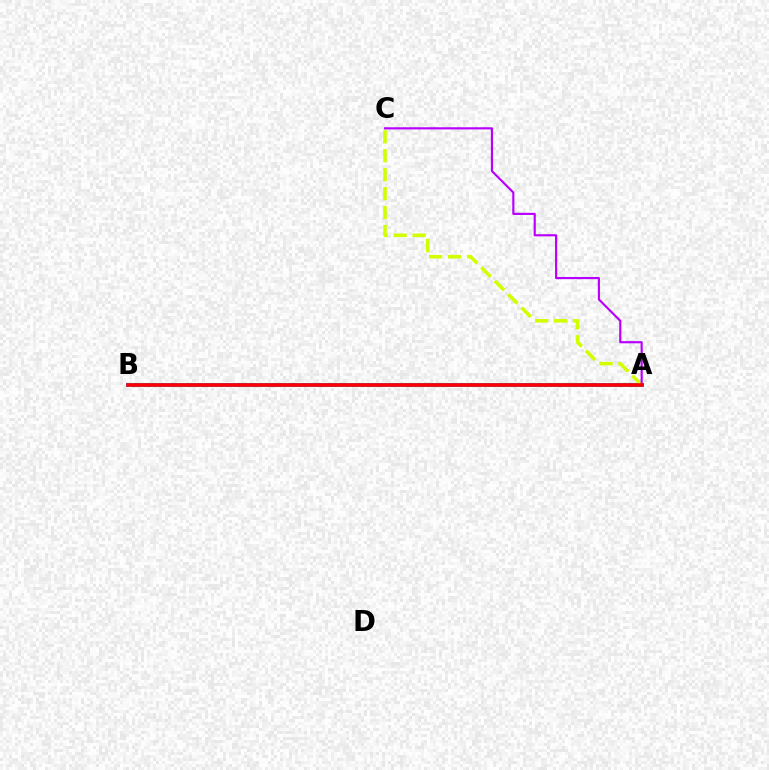{('A', 'B'): [{'color': '#0074ff', 'line_style': 'solid', 'thickness': 2.7}, {'color': '#00ff5c', 'line_style': 'dashed', 'thickness': 1.77}, {'color': '#ff0000', 'line_style': 'solid', 'thickness': 2.57}], ('A', 'C'): [{'color': '#d1ff00', 'line_style': 'dashed', 'thickness': 2.57}, {'color': '#b900ff', 'line_style': 'solid', 'thickness': 1.55}]}